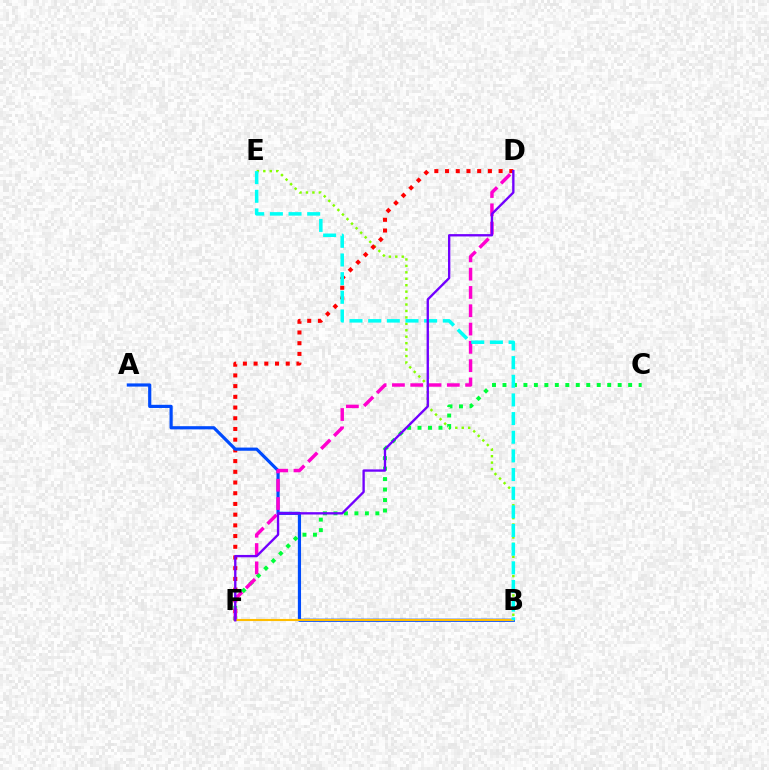{('B', 'E'): [{'color': '#84ff00', 'line_style': 'dotted', 'thickness': 1.75}, {'color': '#00fff6', 'line_style': 'dashed', 'thickness': 2.53}], ('D', 'F'): [{'color': '#ff0000', 'line_style': 'dotted', 'thickness': 2.91}, {'color': '#ff00cf', 'line_style': 'dashed', 'thickness': 2.49}, {'color': '#7200ff', 'line_style': 'solid', 'thickness': 1.69}], ('A', 'B'): [{'color': '#004bff', 'line_style': 'solid', 'thickness': 2.29}], ('C', 'F'): [{'color': '#00ff39', 'line_style': 'dotted', 'thickness': 2.85}], ('B', 'F'): [{'color': '#ffbd00', 'line_style': 'solid', 'thickness': 1.51}]}